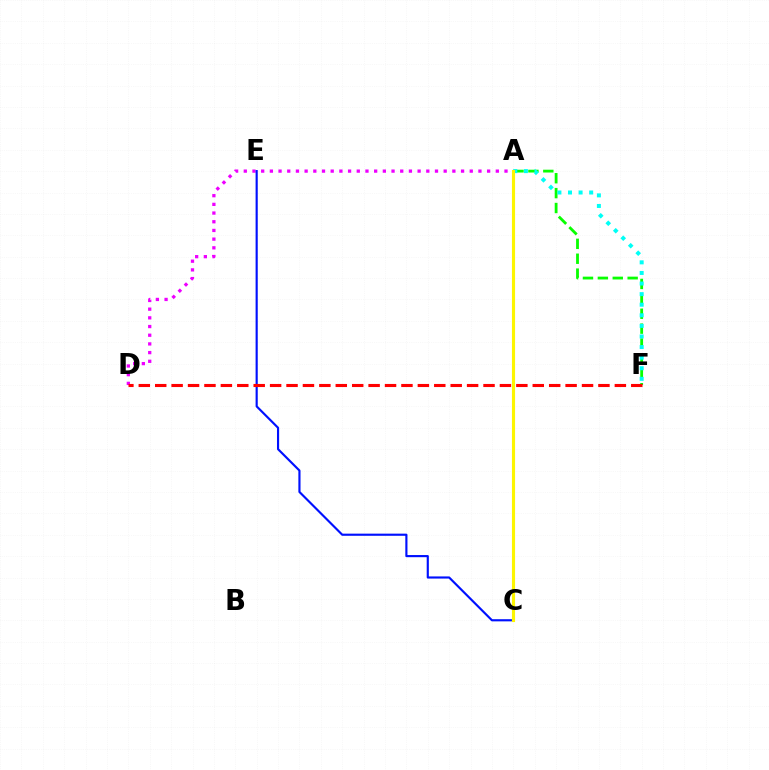{('A', 'F'): [{'color': '#08ff00', 'line_style': 'dashed', 'thickness': 2.02}, {'color': '#00fff6', 'line_style': 'dotted', 'thickness': 2.88}], ('A', 'D'): [{'color': '#ee00ff', 'line_style': 'dotted', 'thickness': 2.36}], ('C', 'E'): [{'color': '#0010ff', 'line_style': 'solid', 'thickness': 1.55}], ('D', 'F'): [{'color': '#ff0000', 'line_style': 'dashed', 'thickness': 2.23}], ('A', 'C'): [{'color': '#fcf500', 'line_style': 'solid', 'thickness': 2.25}]}